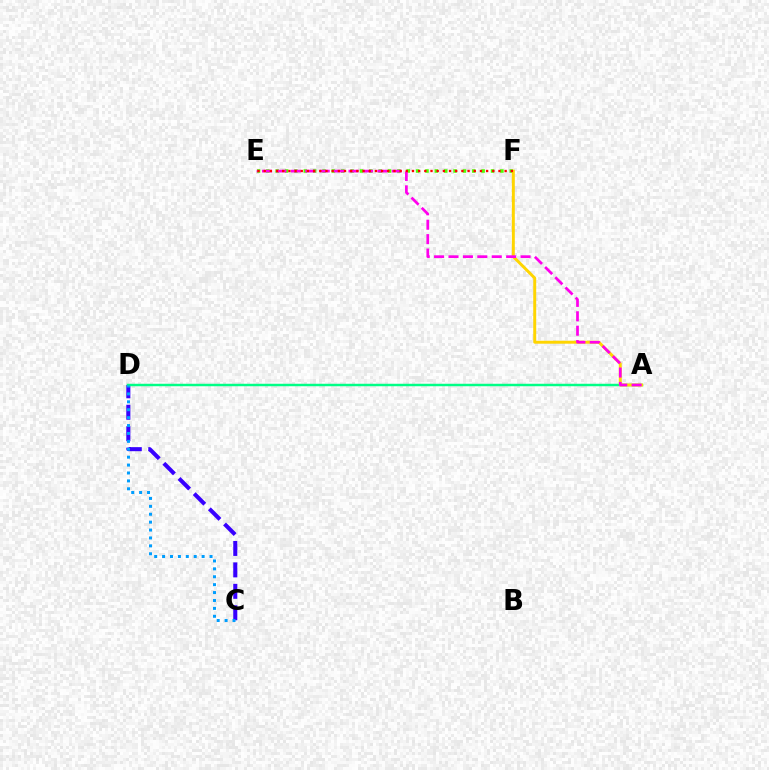{('C', 'D'): [{'color': '#3700ff', 'line_style': 'dashed', 'thickness': 2.91}, {'color': '#009eff', 'line_style': 'dotted', 'thickness': 2.15}], ('A', 'D'): [{'color': '#00ff86', 'line_style': 'solid', 'thickness': 1.78}], ('E', 'F'): [{'color': '#4fff00', 'line_style': 'dotted', 'thickness': 2.54}, {'color': '#ff0000', 'line_style': 'dotted', 'thickness': 1.68}], ('A', 'F'): [{'color': '#ffd500', 'line_style': 'solid', 'thickness': 2.13}], ('A', 'E'): [{'color': '#ff00ed', 'line_style': 'dashed', 'thickness': 1.96}]}